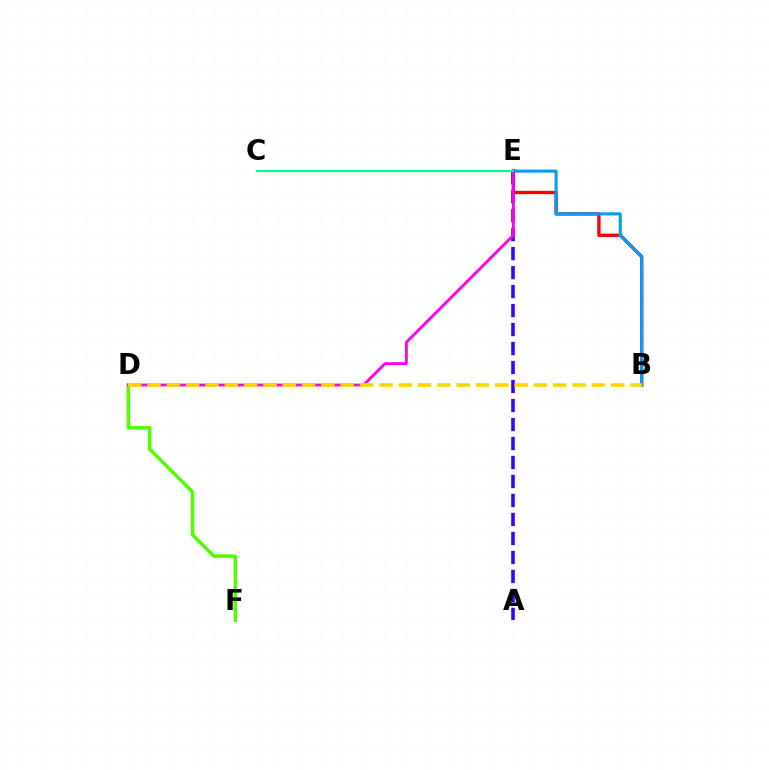{('B', 'E'): [{'color': '#ff0000', 'line_style': 'solid', 'thickness': 2.41}, {'color': '#009eff', 'line_style': 'solid', 'thickness': 2.22}], ('D', 'F'): [{'color': '#4fff00', 'line_style': 'solid', 'thickness': 2.52}], ('A', 'E'): [{'color': '#3700ff', 'line_style': 'dashed', 'thickness': 2.58}], ('D', 'E'): [{'color': '#ff00ed', 'line_style': 'solid', 'thickness': 2.05}], ('B', 'D'): [{'color': '#ffd500', 'line_style': 'dashed', 'thickness': 2.62}], ('C', 'E'): [{'color': '#00ff86', 'line_style': 'solid', 'thickness': 1.57}]}